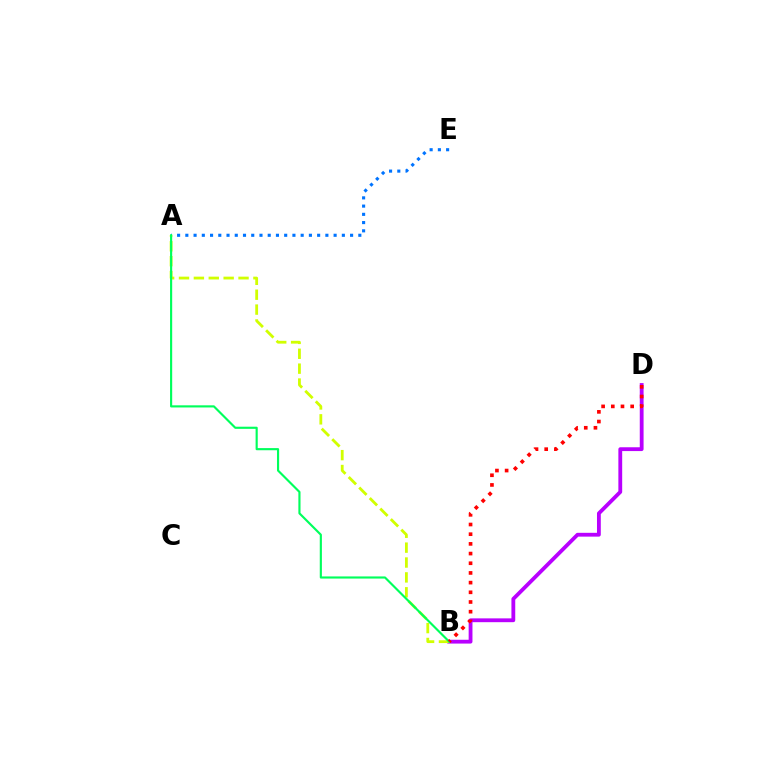{('B', 'D'): [{'color': '#b900ff', 'line_style': 'solid', 'thickness': 2.74}, {'color': '#ff0000', 'line_style': 'dotted', 'thickness': 2.63}], ('A', 'B'): [{'color': '#d1ff00', 'line_style': 'dashed', 'thickness': 2.02}, {'color': '#00ff5c', 'line_style': 'solid', 'thickness': 1.54}], ('A', 'E'): [{'color': '#0074ff', 'line_style': 'dotted', 'thickness': 2.24}]}